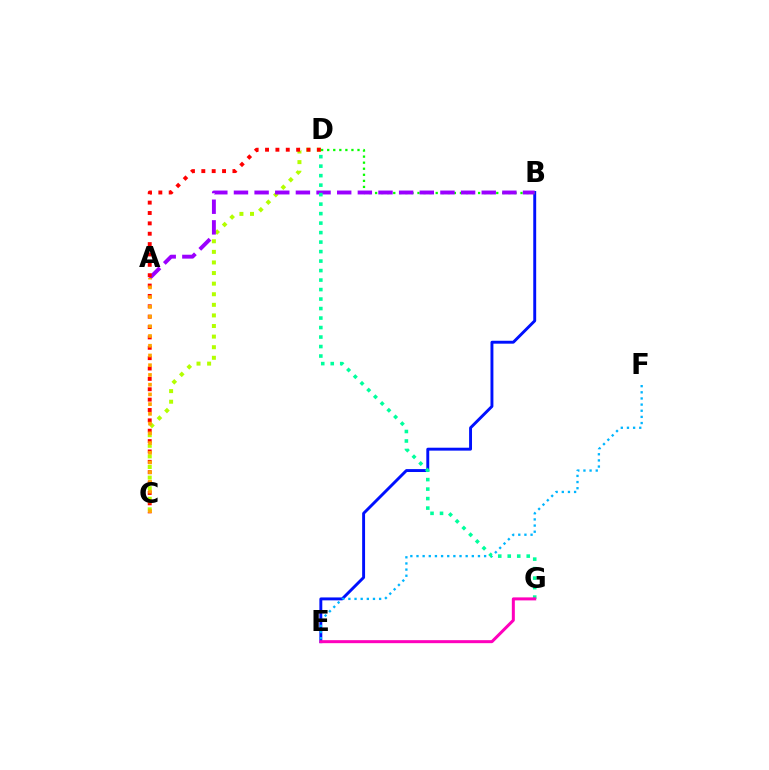{('B', 'E'): [{'color': '#0010ff', 'line_style': 'solid', 'thickness': 2.1}], ('B', 'D'): [{'color': '#08ff00', 'line_style': 'dotted', 'thickness': 1.65}], ('C', 'D'): [{'color': '#b3ff00', 'line_style': 'dotted', 'thickness': 2.88}, {'color': '#ff0000', 'line_style': 'dotted', 'thickness': 2.82}], ('E', 'F'): [{'color': '#00b5ff', 'line_style': 'dotted', 'thickness': 1.67}], ('A', 'B'): [{'color': '#9b00ff', 'line_style': 'dashed', 'thickness': 2.8}], ('D', 'G'): [{'color': '#00ff9d', 'line_style': 'dotted', 'thickness': 2.58}], ('E', 'G'): [{'color': '#ff00bd', 'line_style': 'solid', 'thickness': 2.16}], ('A', 'C'): [{'color': '#ffa500', 'line_style': 'dotted', 'thickness': 2.64}]}